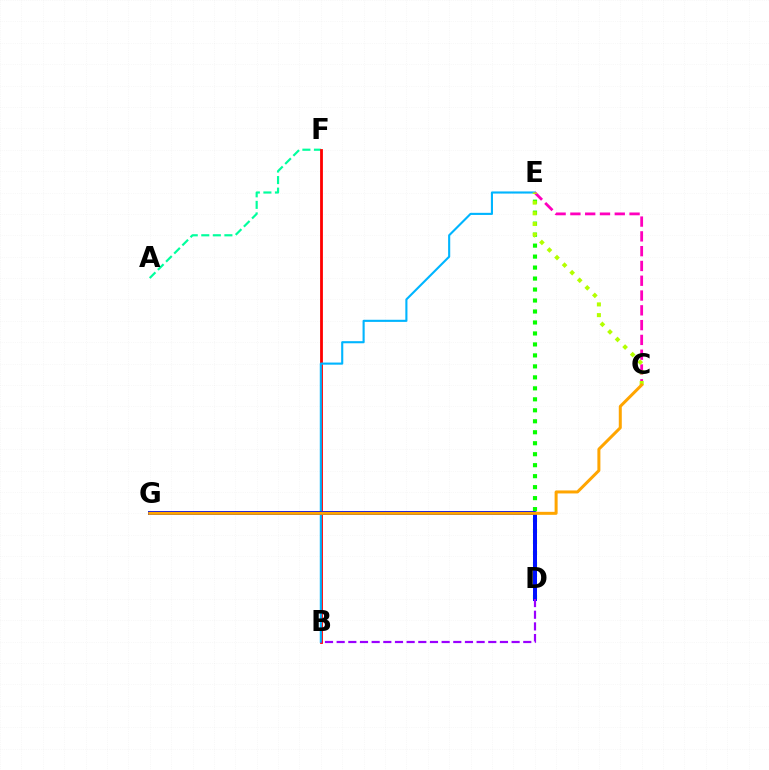{('A', 'F'): [{'color': '#00ff9d', 'line_style': 'dashed', 'thickness': 1.57}], ('B', 'F'): [{'color': '#ff0000', 'line_style': 'solid', 'thickness': 2.02}], ('D', 'E'): [{'color': '#08ff00', 'line_style': 'dotted', 'thickness': 2.98}], ('B', 'E'): [{'color': '#00b5ff', 'line_style': 'solid', 'thickness': 1.52}], ('D', 'G'): [{'color': '#0010ff', 'line_style': 'solid', 'thickness': 2.88}], ('C', 'E'): [{'color': '#ff00bd', 'line_style': 'dashed', 'thickness': 2.01}, {'color': '#b3ff00', 'line_style': 'dotted', 'thickness': 2.91}], ('B', 'D'): [{'color': '#9b00ff', 'line_style': 'dashed', 'thickness': 1.58}], ('C', 'G'): [{'color': '#ffa500', 'line_style': 'solid', 'thickness': 2.16}]}